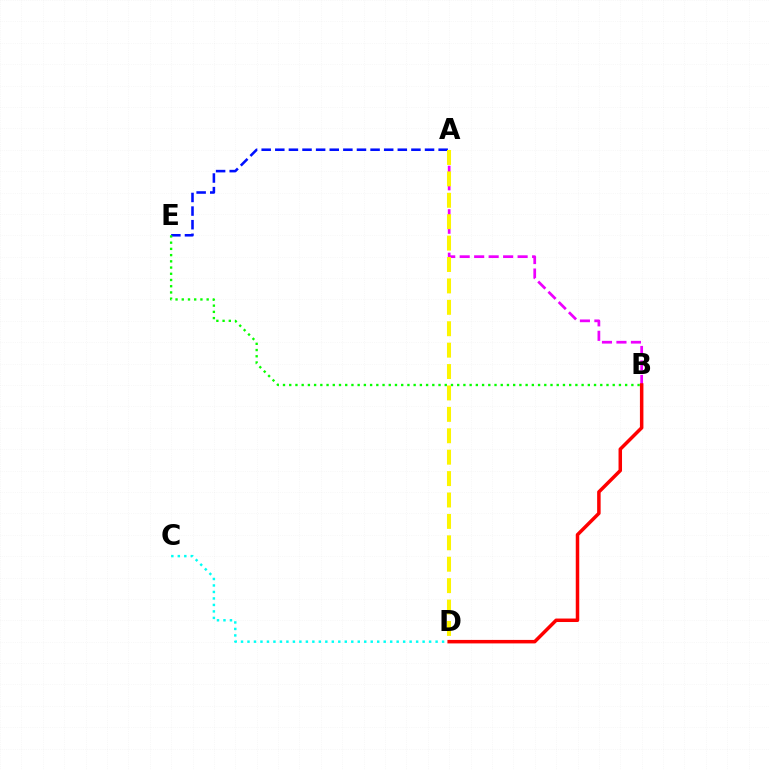{('A', 'B'): [{'color': '#ee00ff', 'line_style': 'dashed', 'thickness': 1.97}], ('A', 'E'): [{'color': '#0010ff', 'line_style': 'dashed', 'thickness': 1.85}], ('B', 'E'): [{'color': '#08ff00', 'line_style': 'dotted', 'thickness': 1.69}], ('C', 'D'): [{'color': '#00fff6', 'line_style': 'dotted', 'thickness': 1.76}], ('B', 'D'): [{'color': '#ff0000', 'line_style': 'solid', 'thickness': 2.52}], ('A', 'D'): [{'color': '#fcf500', 'line_style': 'dashed', 'thickness': 2.91}]}